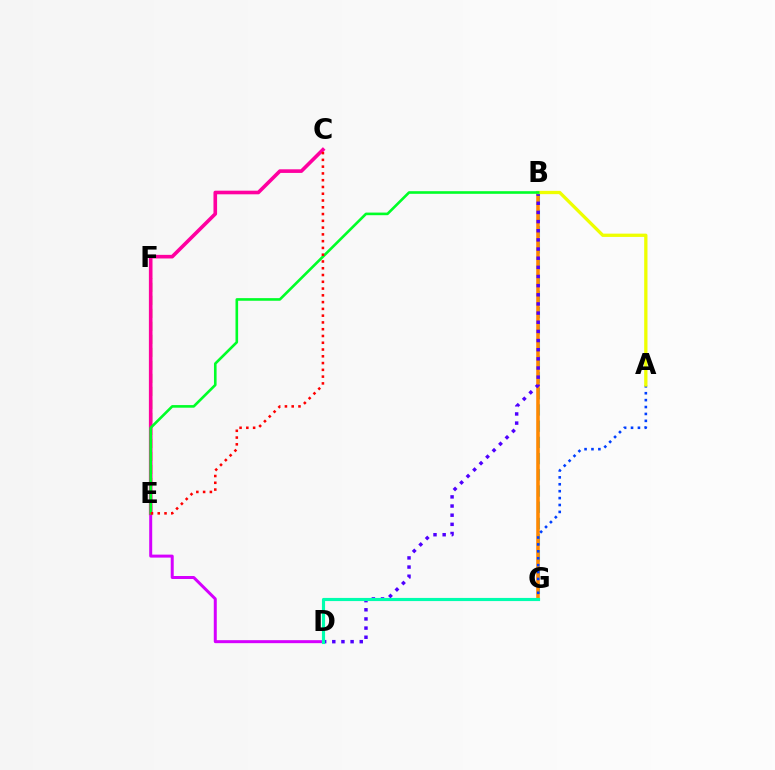{('E', 'F'): [{'color': '#66ff00', 'line_style': 'dashed', 'thickness': 1.77}], ('B', 'G'): [{'color': '#00c7ff', 'line_style': 'dashed', 'thickness': 2.2}, {'color': '#ff8800', 'line_style': 'solid', 'thickness': 2.56}], ('A', 'G'): [{'color': '#003fff', 'line_style': 'dotted', 'thickness': 1.88}], ('B', 'D'): [{'color': '#4f00ff', 'line_style': 'dotted', 'thickness': 2.49}], ('D', 'E'): [{'color': '#d600ff', 'line_style': 'solid', 'thickness': 2.15}], ('C', 'E'): [{'color': '#ff00a0', 'line_style': 'solid', 'thickness': 2.61}, {'color': '#ff0000', 'line_style': 'dotted', 'thickness': 1.84}], ('A', 'B'): [{'color': '#eeff00', 'line_style': 'solid', 'thickness': 2.37}], ('B', 'E'): [{'color': '#00ff27', 'line_style': 'solid', 'thickness': 1.89}], ('D', 'G'): [{'color': '#00ffaf', 'line_style': 'solid', 'thickness': 2.26}]}